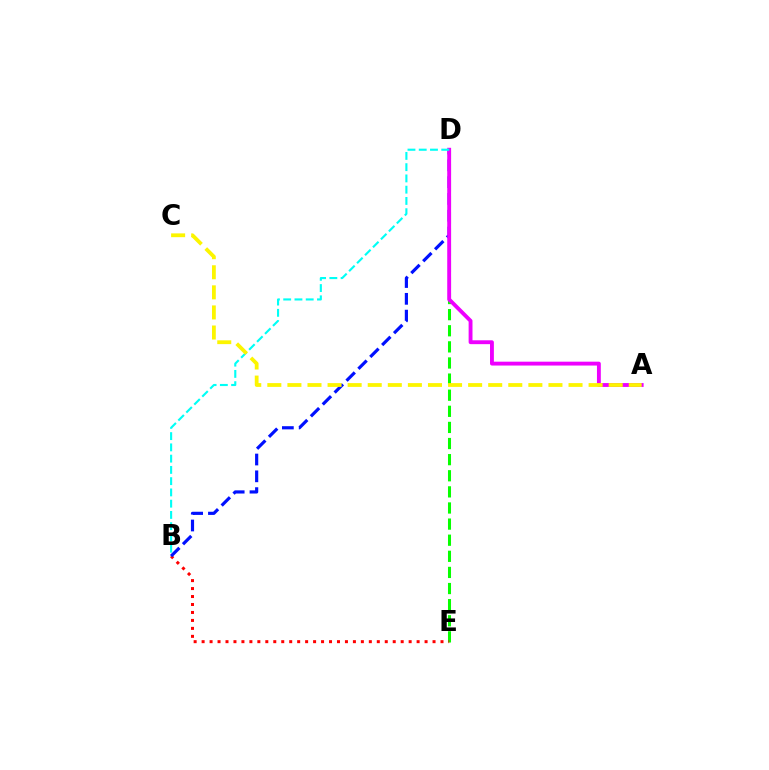{('D', 'E'): [{'color': '#08ff00', 'line_style': 'dashed', 'thickness': 2.19}], ('B', 'E'): [{'color': '#ff0000', 'line_style': 'dotted', 'thickness': 2.16}], ('B', 'D'): [{'color': '#0010ff', 'line_style': 'dashed', 'thickness': 2.28}, {'color': '#00fff6', 'line_style': 'dashed', 'thickness': 1.53}], ('A', 'D'): [{'color': '#ee00ff', 'line_style': 'solid', 'thickness': 2.78}], ('A', 'C'): [{'color': '#fcf500', 'line_style': 'dashed', 'thickness': 2.73}]}